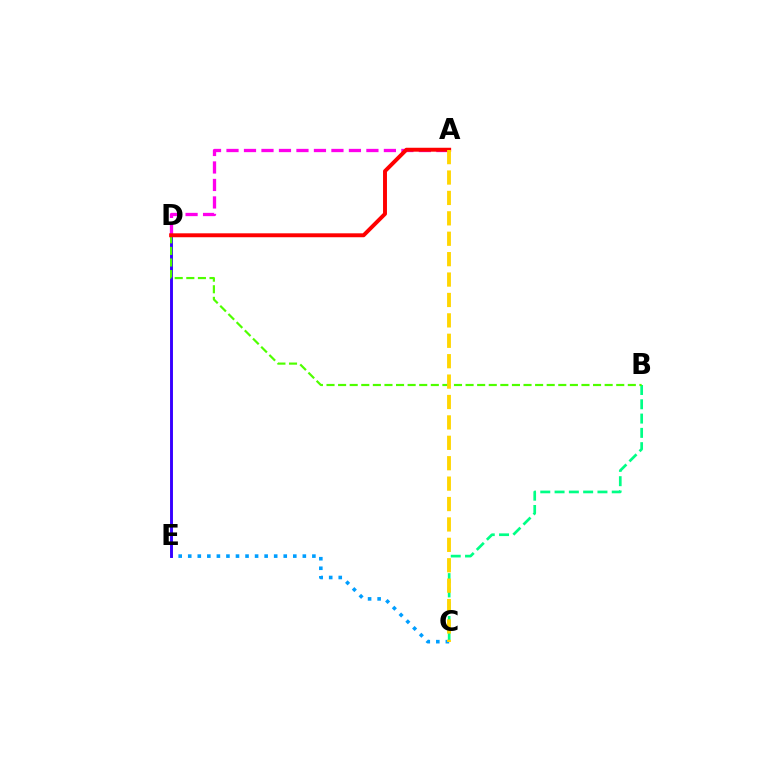{('C', 'E'): [{'color': '#009eff', 'line_style': 'dotted', 'thickness': 2.59}], ('B', 'C'): [{'color': '#00ff86', 'line_style': 'dashed', 'thickness': 1.94}], ('A', 'D'): [{'color': '#ff00ed', 'line_style': 'dashed', 'thickness': 2.38}, {'color': '#ff0000', 'line_style': 'solid', 'thickness': 2.83}], ('D', 'E'): [{'color': '#3700ff', 'line_style': 'solid', 'thickness': 2.1}], ('B', 'D'): [{'color': '#4fff00', 'line_style': 'dashed', 'thickness': 1.57}], ('A', 'C'): [{'color': '#ffd500', 'line_style': 'dashed', 'thickness': 2.77}]}